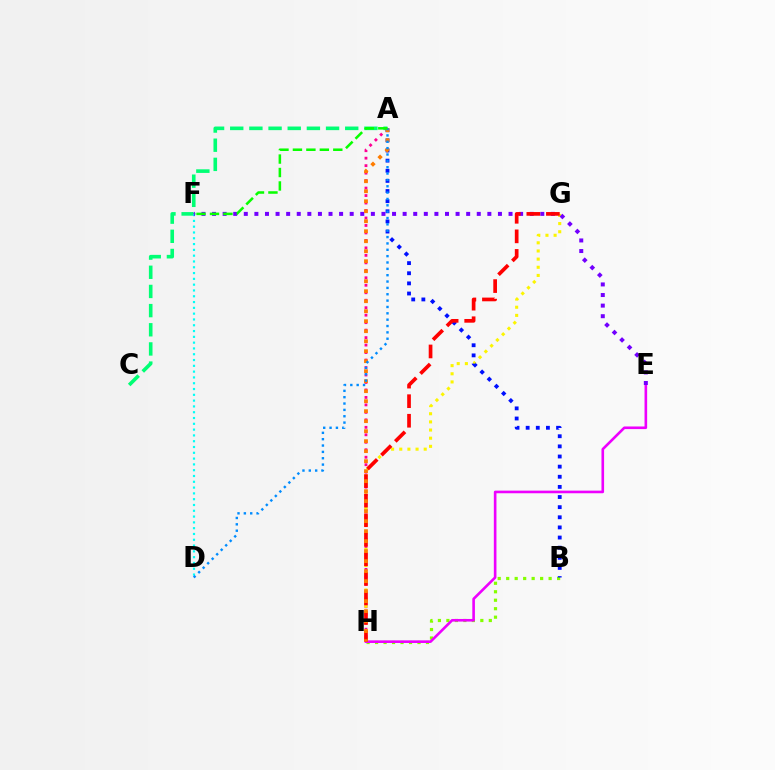{('B', 'H'): [{'color': '#84ff00', 'line_style': 'dotted', 'thickness': 2.3}], ('A', 'H'): [{'color': '#ff0094', 'line_style': 'dotted', 'thickness': 2.03}, {'color': '#ff7c00', 'line_style': 'dotted', 'thickness': 2.72}], ('A', 'C'): [{'color': '#00ff74', 'line_style': 'dashed', 'thickness': 2.6}], ('G', 'H'): [{'color': '#fcf500', 'line_style': 'dotted', 'thickness': 2.22}, {'color': '#ff0000', 'line_style': 'dashed', 'thickness': 2.66}], ('E', 'H'): [{'color': '#ee00ff', 'line_style': 'solid', 'thickness': 1.89}], ('D', 'F'): [{'color': '#00fff6', 'line_style': 'dotted', 'thickness': 1.58}], ('A', 'B'): [{'color': '#0010ff', 'line_style': 'dotted', 'thickness': 2.75}], ('E', 'F'): [{'color': '#7200ff', 'line_style': 'dotted', 'thickness': 2.88}], ('A', 'D'): [{'color': '#008cff', 'line_style': 'dotted', 'thickness': 1.73}], ('A', 'F'): [{'color': '#08ff00', 'line_style': 'dashed', 'thickness': 1.83}]}